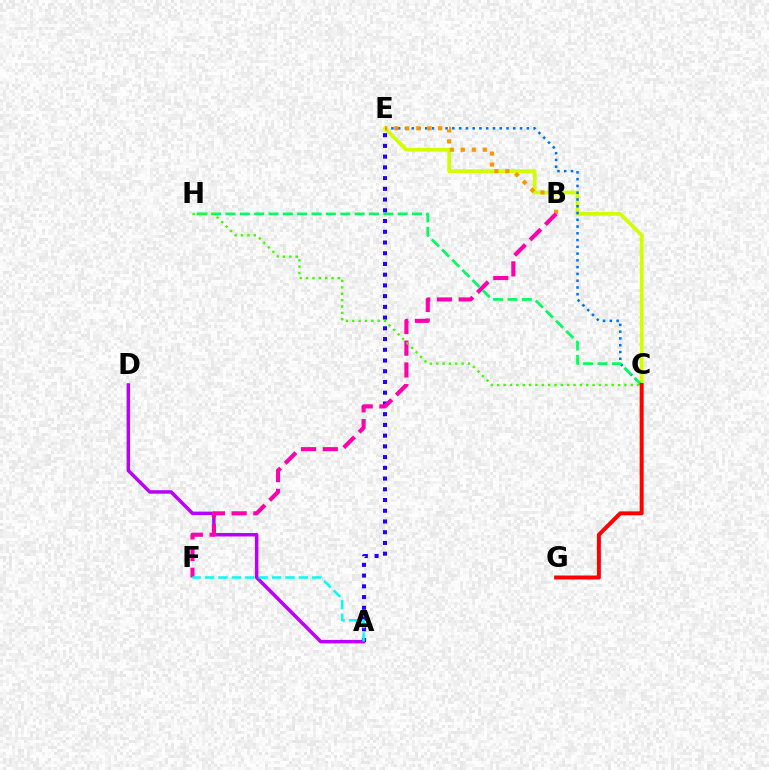{('C', 'E'): [{'color': '#d1ff00', 'line_style': 'solid', 'thickness': 2.67}, {'color': '#0074ff', 'line_style': 'dotted', 'thickness': 1.84}], ('C', 'H'): [{'color': '#00ff5c', 'line_style': 'dashed', 'thickness': 1.95}, {'color': '#3dff00', 'line_style': 'dotted', 'thickness': 1.73}], ('A', 'D'): [{'color': '#b900ff', 'line_style': 'solid', 'thickness': 2.51}], ('B', 'E'): [{'color': '#ff9400', 'line_style': 'dotted', 'thickness': 2.99}], ('A', 'E'): [{'color': '#2500ff', 'line_style': 'dotted', 'thickness': 2.92}], ('B', 'F'): [{'color': '#ff00ac', 'line_style': 'dashed', 'thickness': 2.95}], ('C', 'G'): [{'color': '#ff0000', 'line_style': 'solid', 'thickness': 2.85}], ('A', 'F'): [{'color': '#00fff6', 'line_style': 'dashed', 'thickness': 1.82}]}